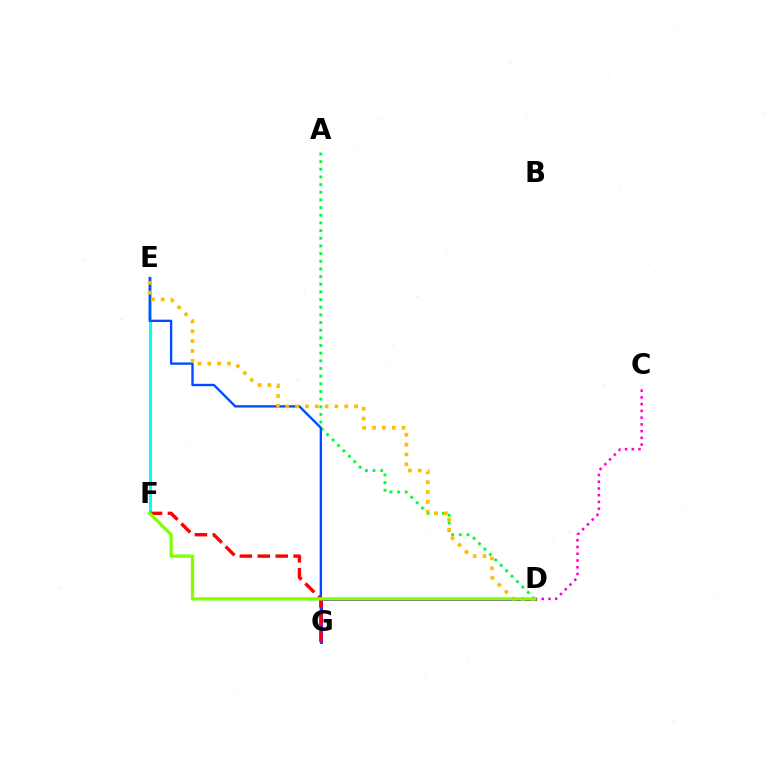{('A', 'D'): [{'color': '#00ff39', 'line_style': 'dotted', 'thickness': 2.08}], ('E', 'F'): [{'color': '#00fff6', 'line_style': 'solid', 'thickness': 2.15}], ('D', 'G'): [{'color': '#7200ff', 'line_style': 'solid', 'thickness': 2.09}], ('E', 'G'): [{'color': '#004bff', 'line_style': 'solid', 'thickness': 1.69}], ('D', 'E'): [{'color': '#ffbd00', 'line_style': 'dotted', 'thickness': 2.67}], ('C', 'D'): [{'color': '#ff00cf', 'line_style': 'dotted', 'thickness': 1.83}], ('F', 'G'): [{'color': '#ff0000', 'line_style': 'dashed', 'thickness': 2.44}], ('D', 'F'): [{'color': '#84ff00', 'line_style': 'solid', 'thickness': 2.36}]}